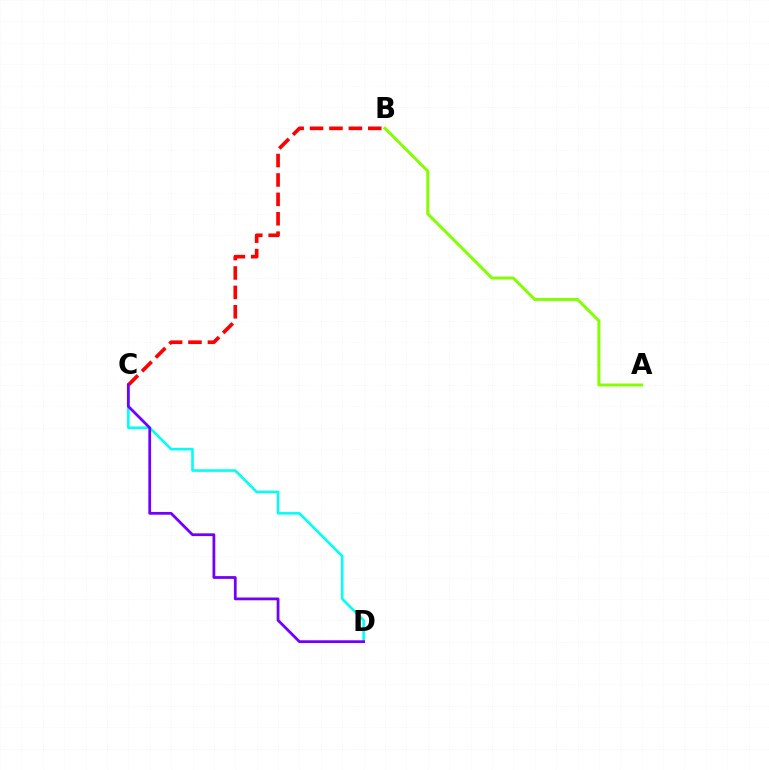{('C', 'D'): [{'color': '#00fff6', 'line_style': 'solid', 'thickness': 1.86}, {'color': '#7200ff', 'line_style': 'solid', 'thickness': 2.0}], ('A', 'B'): [{'color': '#84ff00', 'line_style': 'solid', 'thickness': 2.14}], ('B', 'C'): [{'color': '#ff0000', 'line_style': 'dashed', 'thickness': 2.64}]}